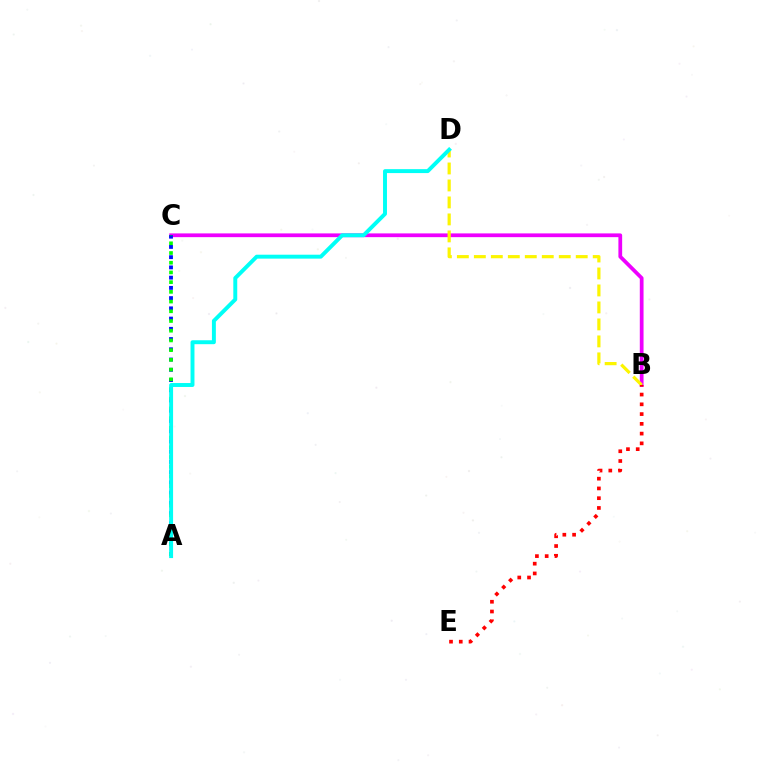{('B', 'C'): [{'color': '#ee00ff', 'line_style': 'solid', 'thickness': 2.7}], ('A', 'C'): [{'color': '#0010ff', 'line_style': 'dotted', 'thickness': 2.78}, {'color': '#08ff00', 'line_style': 'dotted', 'thickness': 2.64}], ('B', 'D'): [{'color': '#fcf500', 'line_style': 'dashed', 'thickness': 2.31}], ('A', 'D'): [{'color': '#00fff6', 'line_style': 'solid', 'thickness': 2.83}], ('B', 'E'): [{'color': '#ff0000', 'line_style': 'dotted', 'thickness': 2.65}]}